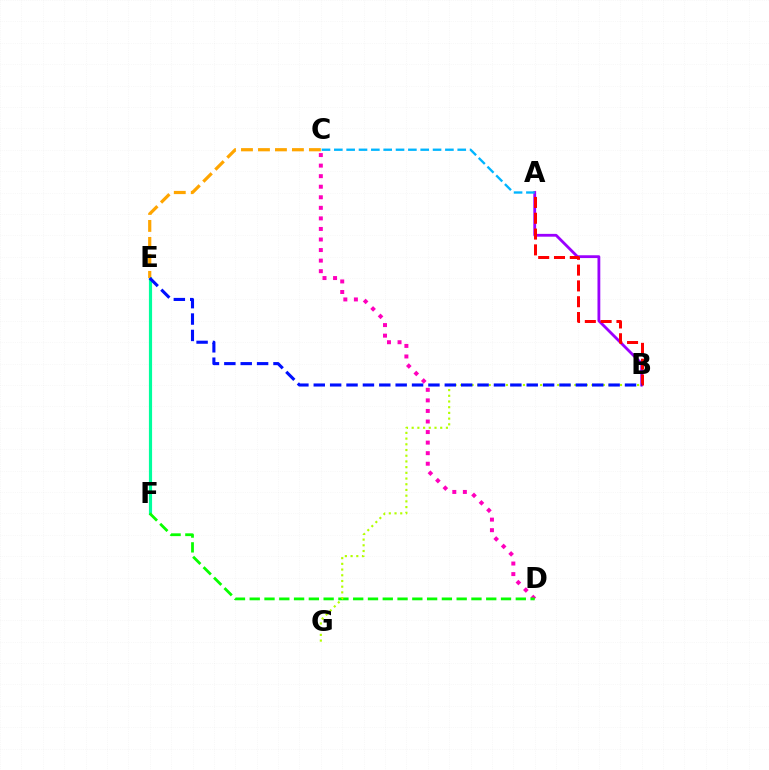{('C', 'D'): [{'color': '#ff00bd', 'line_style': 'dotted', 'thickness': 2.87}], ('E', 'F'): [{'color': '#00ff9d', 'line_style': 'solid', 'thickness': 2.28}], ('A', 'B'): [{'color': '#9b00ff', 'line_style': 'solid', 'thickness': 2.02}, {'color': '#ff0000', 'line_style': 'dashed', 'thickness': 2.15}], ('D', 'F'): [{'color': '#08ff00', 'line_style': 'dashed', 'thickness': 2.01}], ('C', 'E'): [{'color': '#ffa500', 'line_style': 'dashed', 'thickness': 2.31}], ('B', 'G'): [{'color': '#b3ff00', 'line_style': 'dotted', 'thickness': 1.55}], ('B', 'E'): [{'color': '#0010ff', 'line_style': 'dashed', 'thickness': 2.23}], ('A', 'C'): [{'color': '#00b5ff', 'line_style': 'dashed', 'thickness': 1.68}]}